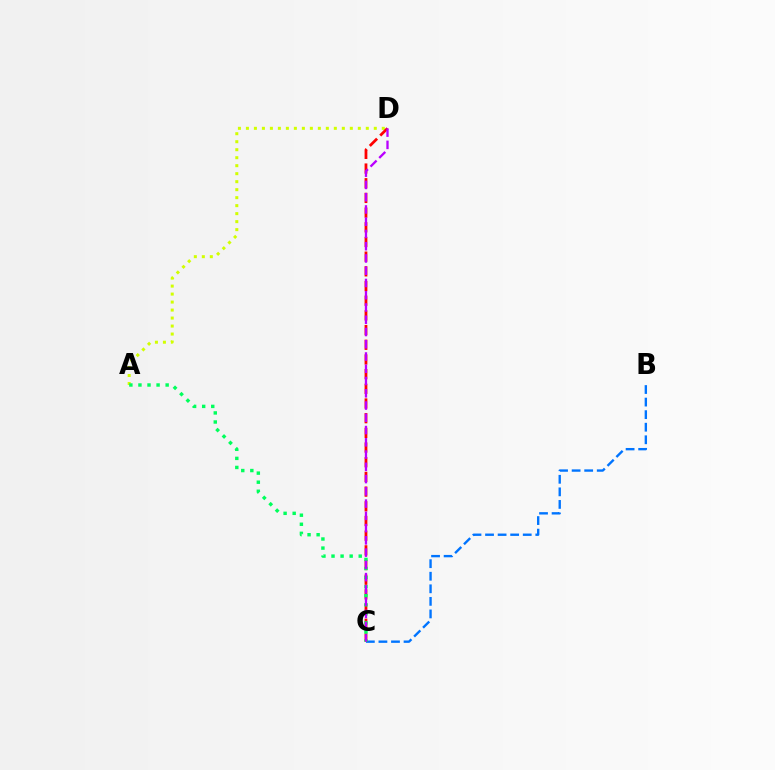{('B', 'C'): [{'color': '#0074ff', 'line_style': 'dashed', 'thickness': 1.71}], ('A', 'D'): [{'color': '#d1ff00', 'line_style': 'dotted', 'thickness': 2.17}], ('C', 'D'): [{'color': '#ff0000', 'line_style': 'dashed', 'thickness': 1.99}, {'color': '#b900ff', 'line_style': 'dashed', 'thickness': 1.66}], ('A', 'C'): [{'color': '#00ff5c', 'line_style': 'dotted', 'thickness': 2.46}]}